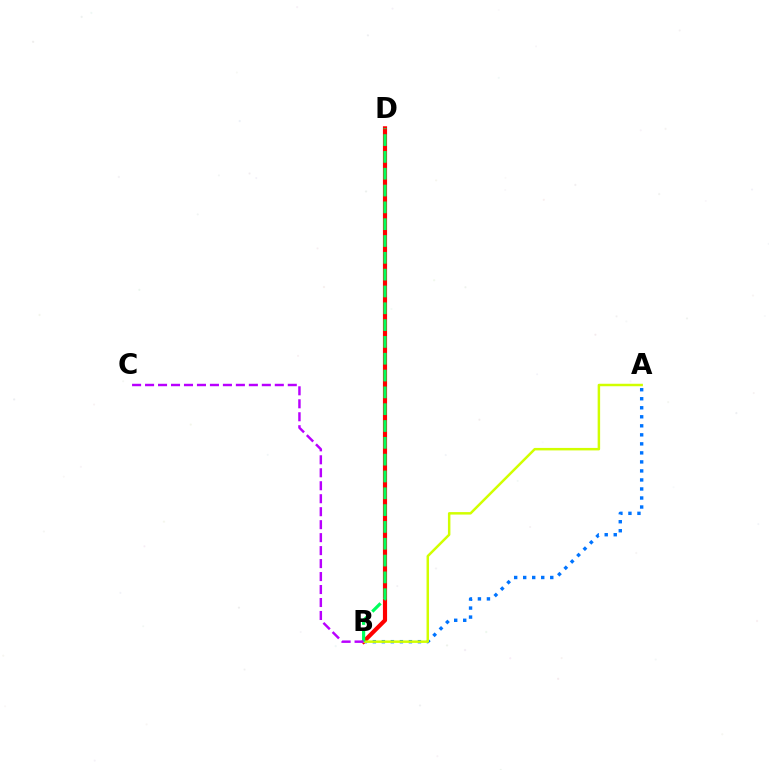{('A', 'B'): [{'color': '#0074ff', 'line_style': 'dotted', 'thickness': 2.45}, {'color': '#d1ff00', 'line_style': 'solid', 'thickness': 1.79}], ('B', 'D'): [{'color': '#ff0000', 'line_style': 'solid', 'thickness': 2.98}, {'color': '#00ff5c', 'line_style': 'dashed', 'thickness': 2.28}], ('B', 'C'): [{'color': '#b900ff', 'line_style': 'dashed', 'thickness': 1.76}]}